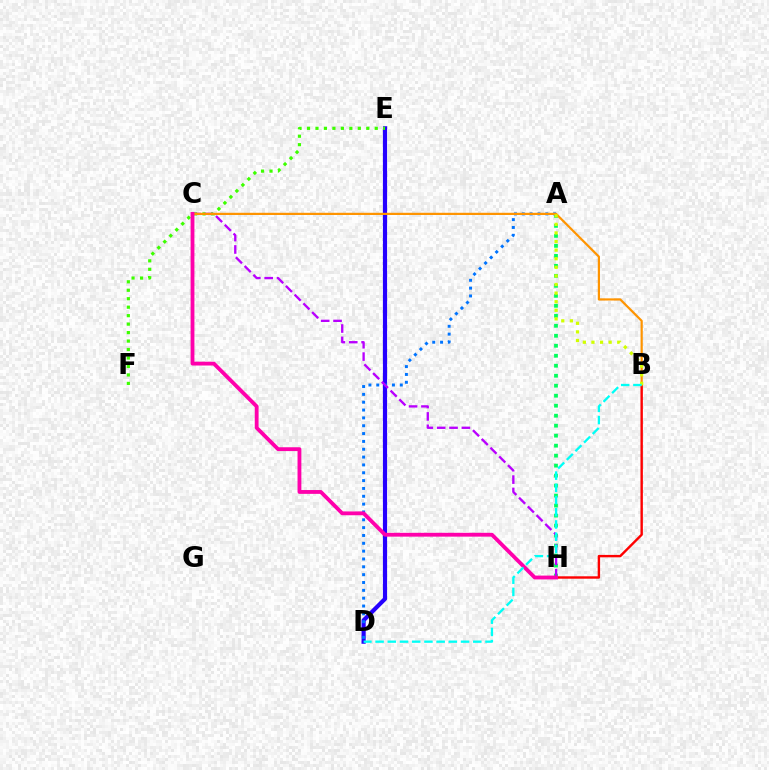{('A', 'H'): [{'color': '#00ff5c', 'line_style': 'dotted', 'thickness': 2.71}], ('D', 'E'): [{'color': '#2500ff', 'line_style': 'solid', 'thickness': 2.99}], ('E', 'F'): [{'color': '#3dff00', 'line_style': 'dotted', 'thickness': 2.3}], ('A', 'D'): [{'color': '#0074ff', 'line_style': 'dotted', 'thickness': 2.13}], ('B', 'H'): [{'color': '#ff0000', 'line_style': 'solid', 'thickness': 1.73}], ('C', 'H'): [{'color': '#b900ff', 'line_style': 'dashed', 'thickness': 1.68}, {'color': '#ff00ac', 'line_style': 'solid', 'thickness': 2.76}], ('B', 'C'): [{'color': '#ff9400', 'line_style': 'solid', 'thickness': 1.59}], ('A', 'B'): [{'color': '#d1ff00', 'line_style': 'dotted', 'thickness': 2.34}], ('B', 'D'): [{'color': '#00fff6', 'line_style': 'dashed', 'thickness': 1.66}]}